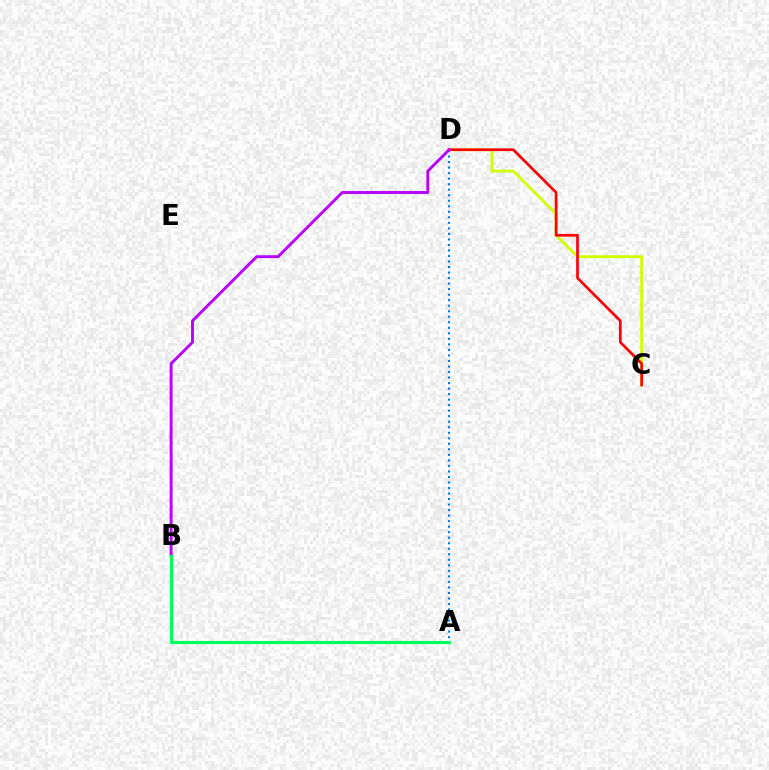{('C', 'D'): [{'color': '#d1ff00', 'line_style': 'solid', 'thickness': 2.05}, {'color': '#ff0000', 'line_style': 'solid', 'thickness': 1.94}], ('A', 'D'): [{'color': '#0074ff', 'line_style': 'dotted', 'thickness': 1.5}], ('B', 'D'): [{'color': '#b900ff', 'line_style': 'solid', 'thickness': 2.09}], ('A', 'B'): [{'color': '#00ff5c', 'line_style': 'solid', 'thickness': 2.23}]}